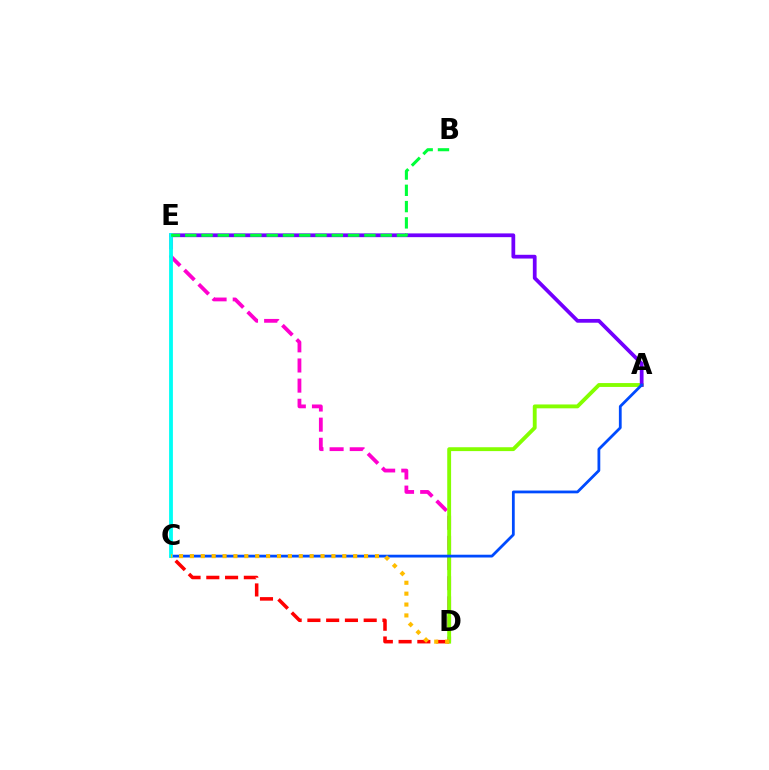{('D', 'E'): [{'color': '#ff00cf', 'line_style': 'dashed', 'thickness': 2.74}], ('A', 'D'): [{'color': '#84ff00', 'line_style': 'solid', 'thickness': 2.78}], ('A', 'E'): [{'color': '#7200ff', 'line_style': 'solid', 'thickness': 2.7}], ('C', 'D'): [{'color': '#ff0000', 'line_style': 'dashed', 'thickness': 2.55}, {'color': '#ffbd00', 'line_style': 'dotted', 'thickness': 2.96}], ('A', 'C'): [{'color': '#004bff', 'line_style': 'solid', 'thickness': 2.0}], ('C', 'E'): [{'color': '#00fff6', 'line_style': 'solid', 'thickness': 2.74}], ('B', 'E'): [{'color': '#00ff39', 'line_style': 'dashed', 'thickness': 2.21}]}